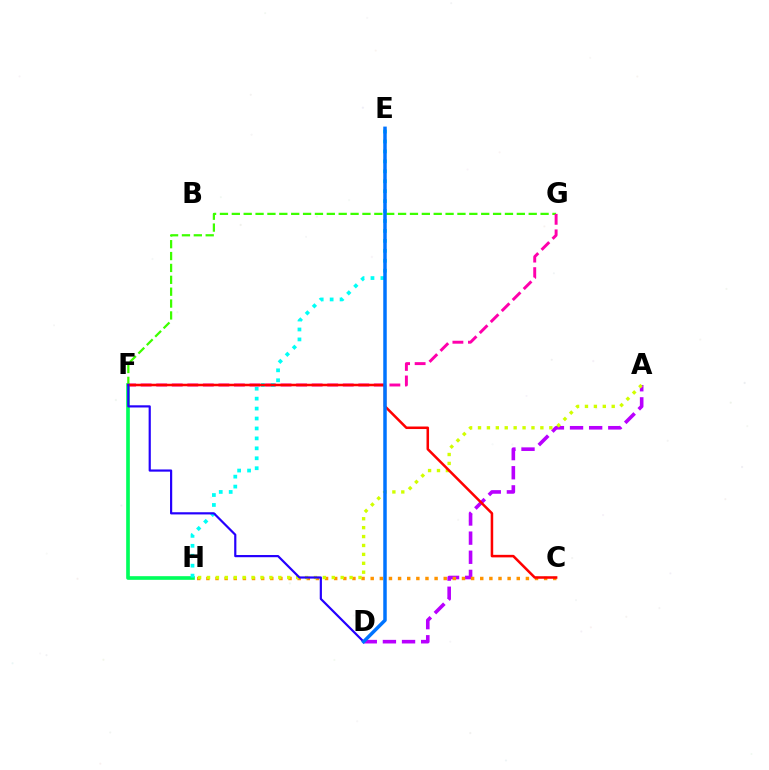{('F', 'G'): [{'color': '#3dff00', 'line_style': 'dashed', 'thickness': 1.61}, {'color': '#ff00ac', 'line_style': 'dashed', 'thickness': 2.11}], ('F', 'H'): [{'color': '#00ff5c', 'line_style': 'solid', 'thickness': 2.64}], ('A', 'D'): [{'color': '#b900ff', 'line_style': 'dashed', 'thickness': 2.6}], ('C', 'H'): [{'color': '#ff9400', 'line_style': 'dotted', 'thickness': 2.48}], ('E', 'H'): [{'color': '#00fff6', 'line_style': 'dotted', 'thickness': 2.7}], ('A', 'H'): [{'color': '#d1ff00', 'line_style': 'dotted', 'thickness': 2.42}], ('C', 'F'): [{'color': '#ff0000', 'line_style': 'solid', 'thickness': 1.82}], ('D', 'F'): [{'color': '#2500ff', 'line_style': 'solid', 'thickness': 1.58}], ('D', 'E'): [{'color': '#0074ff', 'line_style': 'solid', 'thickness': 2.51}]}